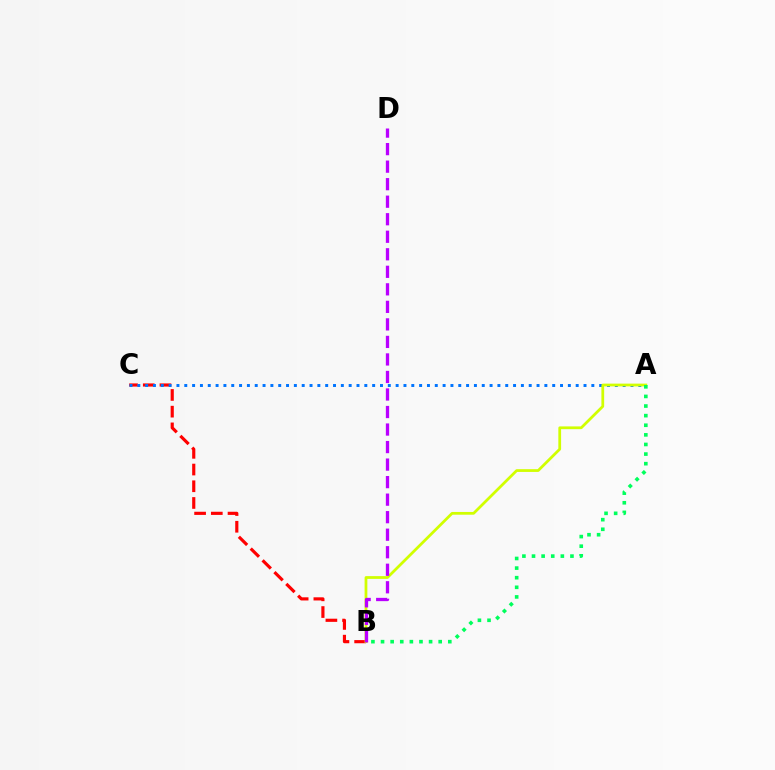{('B', 'C'): [{'color': '#ff0000', 'line_style': 'dashed', 'thickness': 2.27}], ('A', 'C'): [{'color': '#0074ff', 'line_style': 'dotted', 'thickness': 2.13}], ('A', 'B'): [{'color': '#d1ff00', 'line_style': 'solid', 'thickness': 1.98}, {'color': '#00ff5c', 'line_style': 'dotted', 'thickness': 2.61}], ('B', 'D'): [{'color': '#b900ff', 'line_style': 'dashed', 'thickness': 2.38}]}